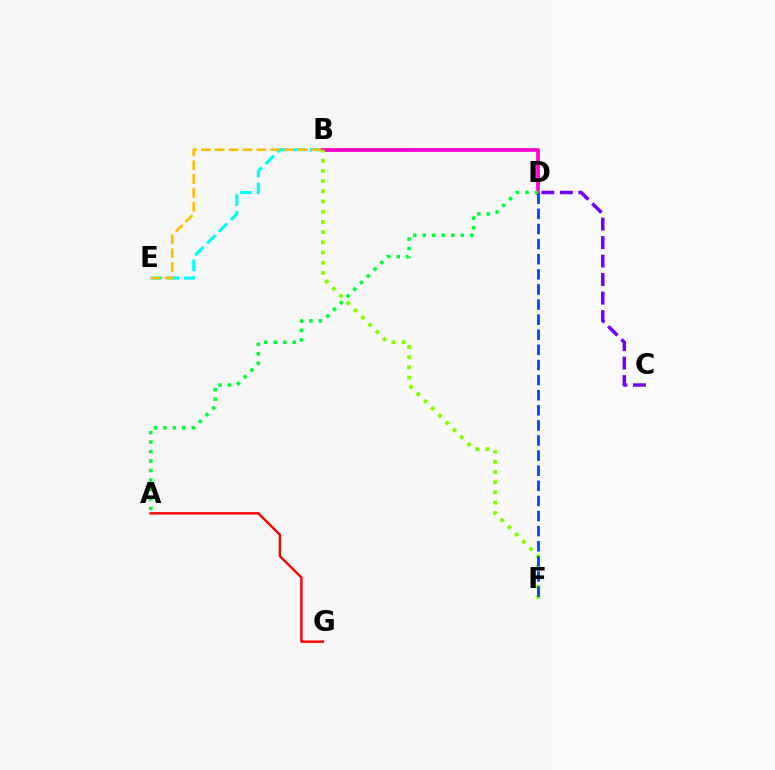{('B', 'E'): [{'color': '#00fff6', 'line_style': 'dashed', 'thickness': 2.26}, {'color': '#ffbd00', 'line_style': 'dashed', 'thickness': 1.88}], ('B', 'D'): [{'color': '#ff00cf', 'line_style': 'solid', 'thickness': 2.67}], ('C', 'D'): [{'color': '#7200ff', 'line_style': 'dashed', 'thickness': 2.51}], ('B', 'F'): [{'color': '#84ff00', 'line_style': 'dotted', 'thickness': 2.77}], ('A', 'D'): [{'color': '#00ff39', 'line_style': 'dotted', 'thickness': 2.58}], ('D', 'F'): [{'color': '#004bff', 'line_style': 'dashed', 'thickness': 2.05}], ('A', 'G'): [{'color': '#ff0000', 'line_style': 'solid', 'thickness': 1.74}]}